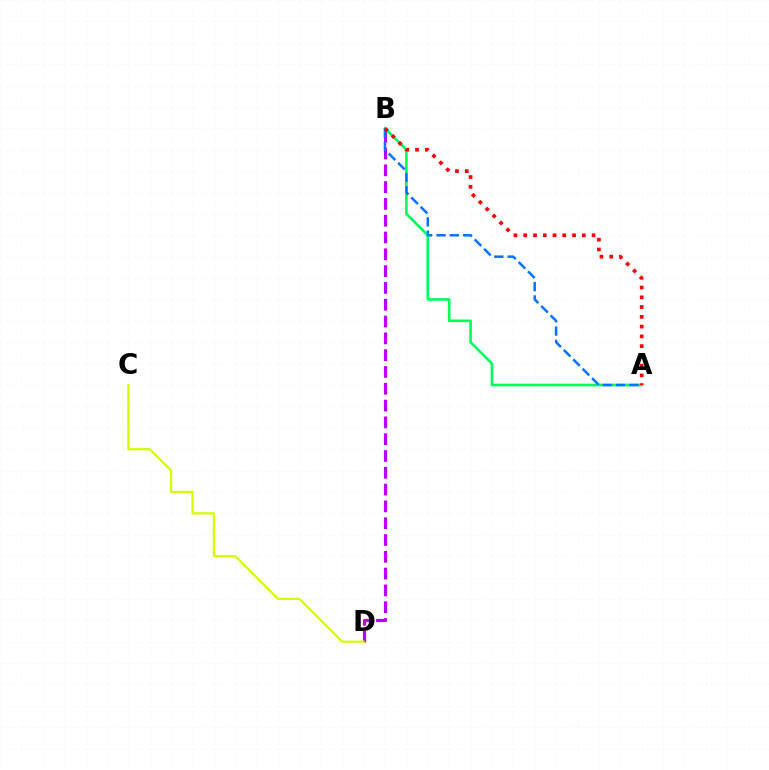{('B', 'D'): [{'color': '#b900ff', 'line_style': 'dashed', 'thickness': 2.28}], ('A', 'B'): [{'color': '#00ff5c', 'line_style': 'solid', 'thickness': 1.9}, {'color': '#0074ff', 'line_style': 'dashed', 'thickness': 1.81}, {'color': '#ff0000', 'line_style': 'dotted', 'thickness': 2.65}], ('C', 'D'): [{'color': '#d1ff00', 'line_style': 'solid', 'thickness': 1.59}]}